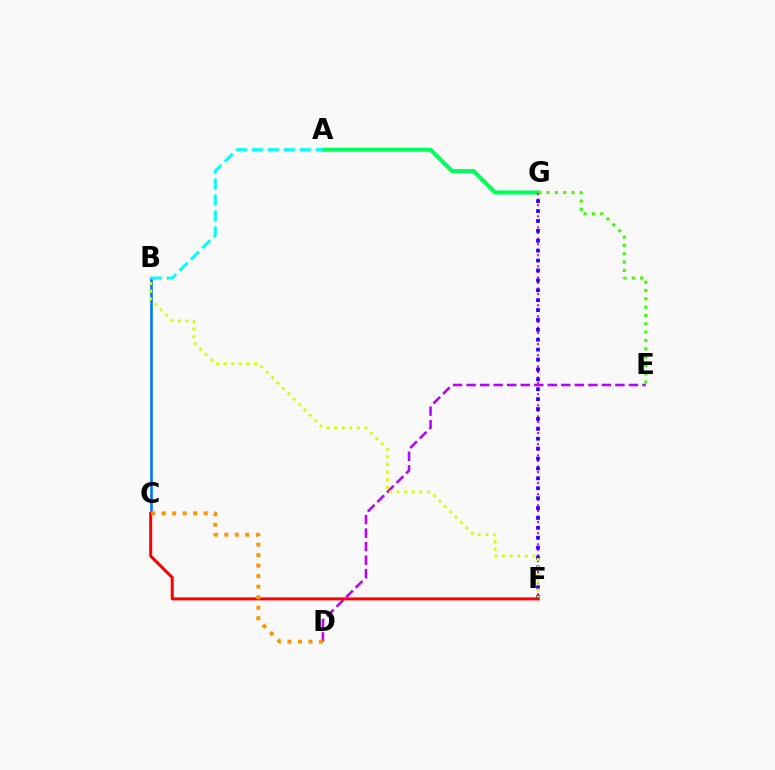{('B', 'C'): [{'color': '#0074ff', 'line_style': 'solid', 'thickness': 1.86}], ('A', 'G'): [{'color': '#00ff5c', 'line_style': 'solid', 'thickness': 2.95}], ('D', 'E'): [{'color': '#b900ff', 'line_style': 'dashed', 'thickness': 1.84}], ('F', 'G'): [{'color': '#ff00ac', 'line_style': 'dotted', 'thickness': 1.51}, {'color': '#2500ff', 'line_style': 'dotted', 'thickness': 2.69}], ('A', 'B'): [{'color': '#00fff6', 'line_style': 'dashed', 'thickness': 2.17}], ('E', 'G'): [{'color': '#3dff00', 'line_style': 'dotted', 'thickness': 2.26}], ('B', 'F'): [{'color': '#d1ff00', 'line_style': 'dotted', 'thickness': 2.07}], ('C', 'F'): [{'color': '#ff0000', 'line_style': 'solid', 'thickness': 2.16}], ('C', 'D'): [{'color': '#ff9400', 'line_style': 'dotted', 'thickness': 2.85}]}